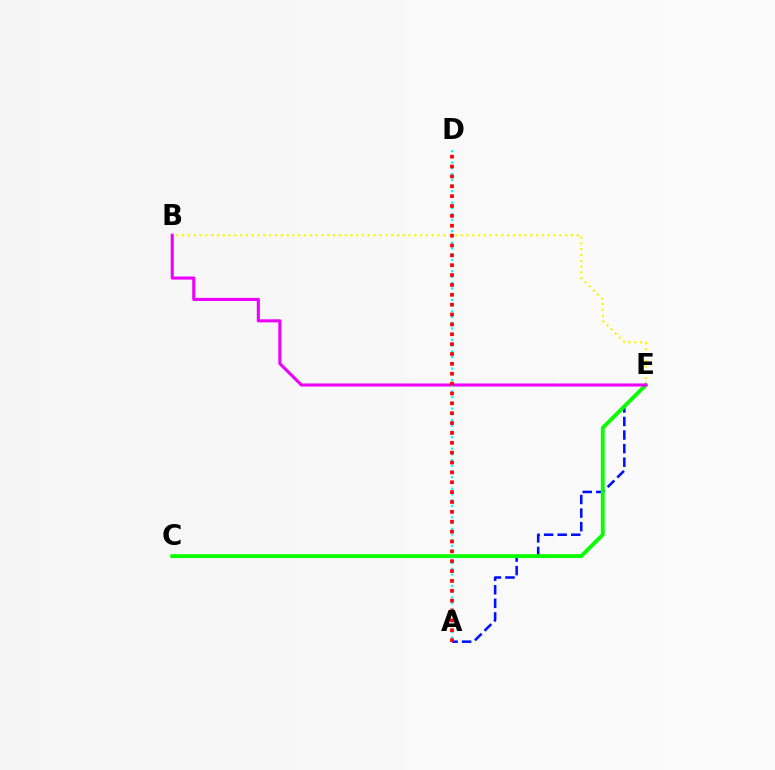{('A', 'E'): [{'color': '#0010ff', 'line_style': 'dashed', 'thickness': 1.84}], ('B', 'E'): [{'color': '#fcf500', 'line_style': 'dotted', 'thickness': 1.58}, {'color': '#ee00ff', 'line_style': 'solid', 'thickness': 2.22}], ('C', 'E'): [{'color': '#08ff00', 'line_style': 'solid', 'thickness': 2.76}], ('A', 'D'): [{'color': '#00fff6', 'line_style': 'dotted', 'thickness': 1.55}, {'color': '#ff0000', 'line_style': 'dotted', 'thickness': 2.68}]}